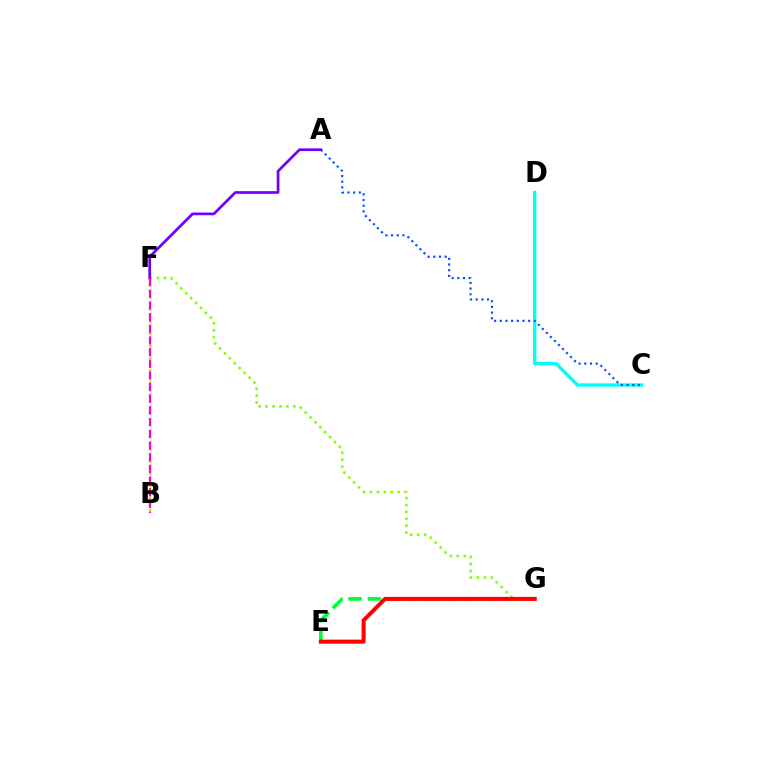{('B', 'F'): [{'color': '#ffbd00', 'line_style': 'dotted', 'thickness': 1.65}, {'color': '#ff00cf', 'line_style': 'dashed', 'thickness': 1.59}], ('F', 'G'): [{'color': '#84ff00', 'line_style': 'dotted', 'thickness': 1.88}], ('C', 'D'): [{'color': '#00fff6', 'line_style': 'solid', 'thickness': 2.41}], ('A', 'C'): [{'color': '#004bff', 'line_style': 'dotted', 'thickness': 1.54}], ('A', 'F'): [{'color': '#7200ff', 'line_style': 'solid', 'thickness': 1.96}], ('E', 'G'): [{'color': '#00ff39', 'line_style': 'dashed', 'thickness': 2.62}, {'color': '#ff0000', 'line_style': 'solid', 'thickness': 2.9}]}